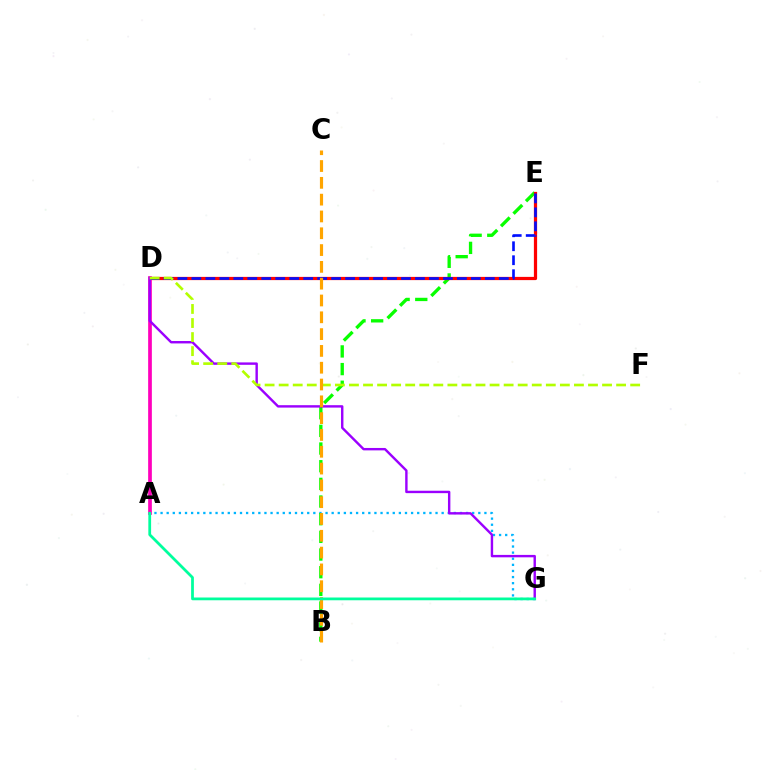{('A', 'G'): [{'color': '#00b5ff', 'line_style': 'dotted', 'thickness': 1.66}, {'color': '#00ff9d', 'line_style': 'solid', 'thickness': 1.99}], ('B', 'E'): [{'color': '#08ff00', 'line_style': 'dashed', 'thickness': 2.4}], ('D', 'E'): [{'color': '#ff0000', 'line_style': 'solid', 'thickness': 2.32}, {'color': '#0010ff', 'line_style': 'dashed', 'thickness': 1.9}], ('A', 'D'): [{'color': '#ff00bd', 'line_style': 'solid', 'thickness': 2.66}], ('D', 'G'): [{'color': '#9b00ff', 'line_style': 'solid', 'thickness': 1.74}], ('D', 'F'): [{'color': '#b3ff00', 'line_style': 'dashed', 'thickness': 1.91}], ('B', 'C'): [{'color': '#ffa500', 'line_style': 'dashed', 'thickness': 2.28}]}